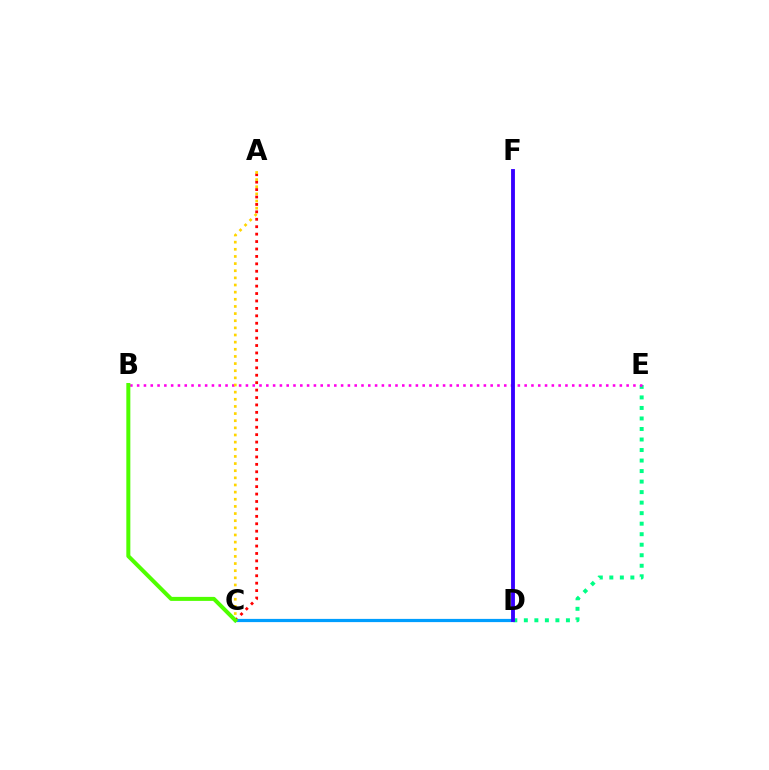{('A', 'C'): [{'color': '#ff0000', 'line_style': 'dotted', 'thickness': 2.02}, {'color': '#ffd500', 'line_style': 'dotted', 'thickness': 1.94}], ('C', 'D'): [{'color': '#009eff', 'line_style': 'solid', 'thickness': 2.31}], ('D', 'E'): [{'color': '#00ff86', 'line_style': 'dotted', 'thickness': 2.86}], ('B', 'E'): [{'color': '#ff00ed', 'line_style': 'dotted', 'thickness': 1.85}], ('B', 'C'): [{'color': '#4fff00', 'line_style': 'solid', 'thickness': 2.88}], ('D', 'F'): [{'color': '#3700ff', 'line_style': 'solid', 'thickness': 2.77}]}